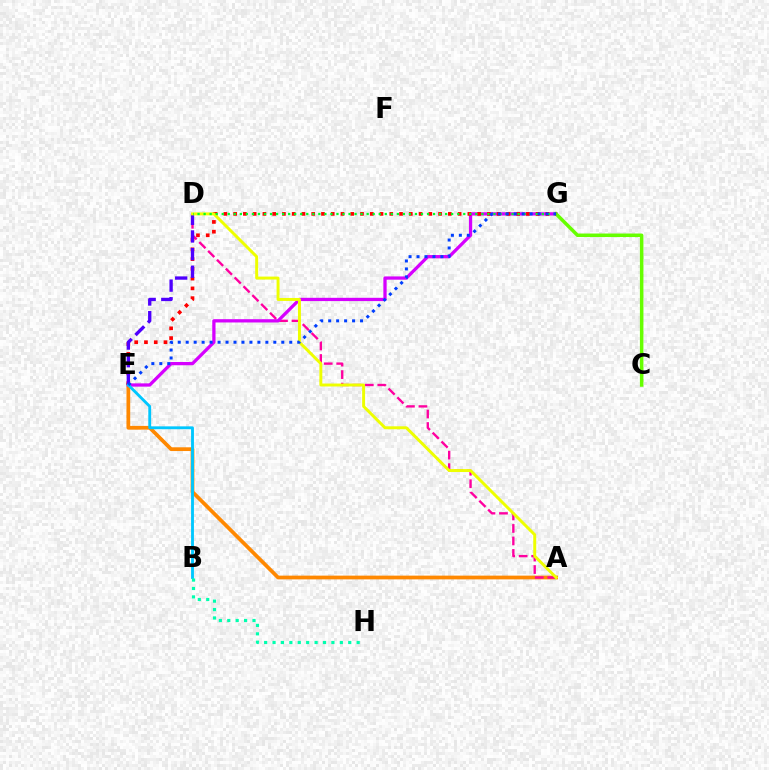{('A', 'E'): [{'color': '#ff8800', 'line_style': 'solid', 'thickness': 2.7}], ('A', 'D'): [{'color': '#ff00a0', 'line_style': 'dashed', 'thickness': 1.7}, {'color': '#eeff00', 'line_style': 'solid', 'thickness': 2.12}], ('E', 'G'): [{'color': '#d600ff', 'line_style': 'solid', 'thickness': 2.36}, {'color': '#ff0000', 'line_style': 'dotted', 'thickness': 2.65}, {'color': '#003fff', 'line_style': 'dotted', 'thickness': 2.16}], ('C', 'G'): [{'color': '#66ff00', 'line_style': 'solid', 'thickness': 2.53}], ('D', 'E'): [{'color': '#4f00ff', 'line_style': 'dashed', 'thickness': 2.4}], ('B', 'E'): [{'color': '#00c7ff', 'line_style': 'solid', 'thickness': 2.05}], ('D', 'G'): [{'color': '#00ff27', 'line_style': 'dotted', 'thickness': 1.64}], ('B', 'H'): [{'color': '#00ffaf', 'line_style': 'dotted', 'thickness': 2.28}]}